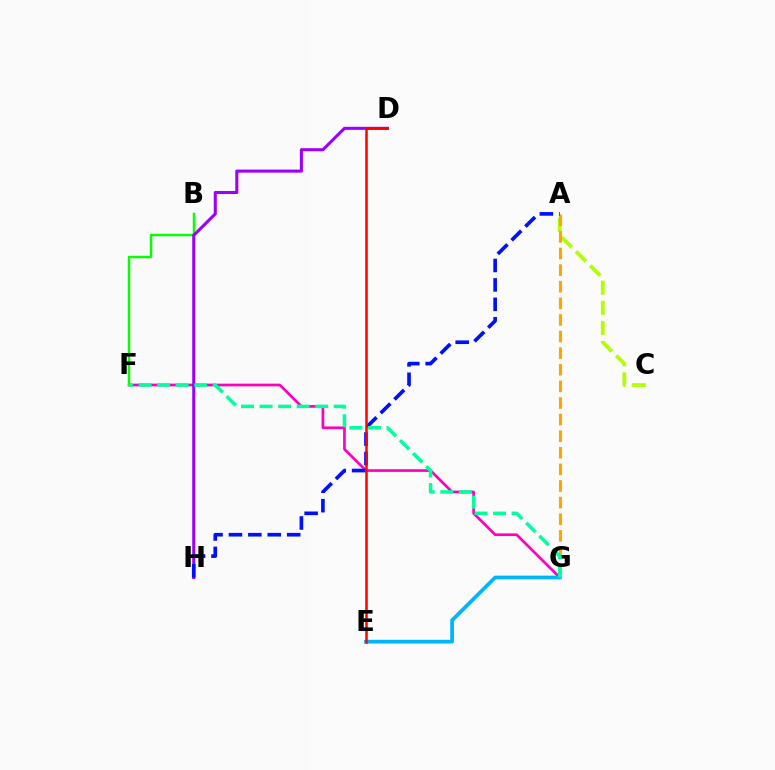{('F', 'G'): [{'color': '#ff00bd', 'line_style': 'solid', 'thickness': 1.94}, {'color': '#00ff9d', 'line_style': 'dashed', 'thickness': 2.52}], ('A', 'C'): [{'color': '#b3ff00', 'line_style': 'dashed', 'thickness': 2.74}], ('B', 'F'): [{'color': '#08ff00', 'line_style': 'solid', 'thickness': 1.78}], ('D', 'H'): [{'color': '#9b00ff', 'line_style': 'solid', 'thickness': 2.2}], ('E', 'G'): [{'color': '#00b5ff', 'line_style': 'solid', 'thickness': 2.68}], ('A', 'G'): [{'color': '#ffa500', 'line_style': 'dashed', 'thickness': 2.26}], ('A', 'H'): [{'color': '#0010ff', 'line_style': 'dashed', 'thickness': 2.64}], ('D', 'E'): [{'color': '#ff0000', 'line_style': 'solid', 'thickness': 1.8}]}